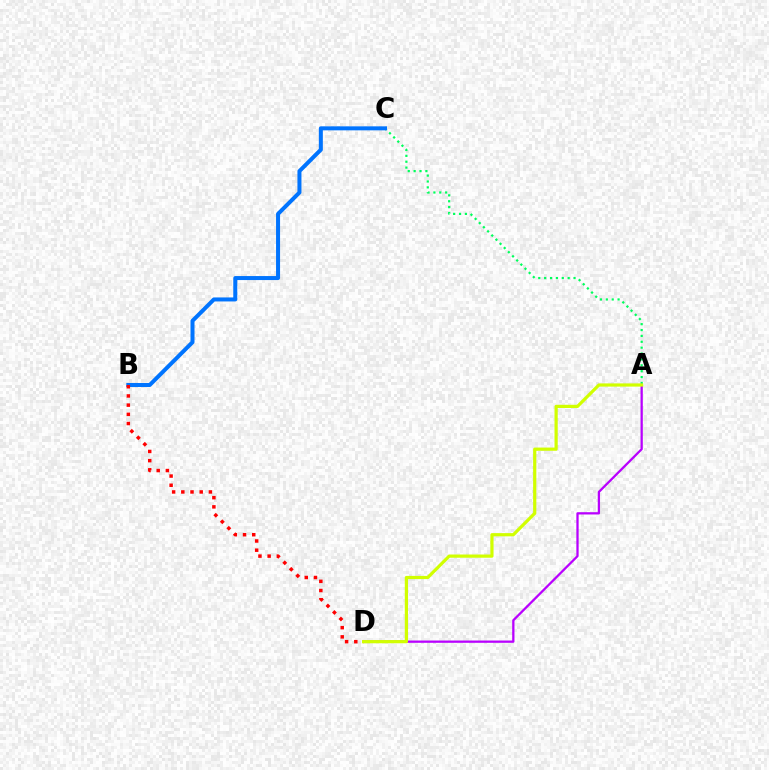{('A', 'C'): [{'color': '#00ff5c', 'line_style': 'dotted', 'thickness': 1.6}], ('B', 'C'): [{'color': '#0074ff', 'line_style': 'solid', 'thickness': 2.89}], ('A', 'D'): [{'color': '#b900ff', 'line_style': 'solid', 'thickness': 1.64}, {'color': '#d1ff00', 'line_style': 'solid', 'thickness': 2.31}], ('B', 'D'): [{'color': '#ff0000', 'line_style': 'dotted', 'thickness': 2.5}]}